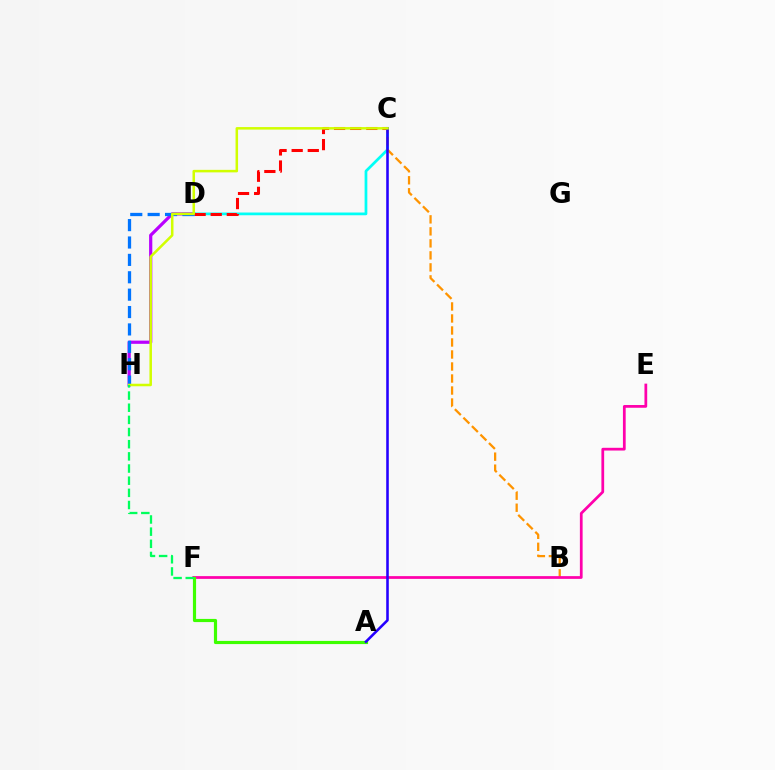{('D', 'H'): [{'color': '#b900ff', 'line_style': 'solid', 'thickness': 2.32}, {'color': '#0074ff', 'line_style': 'dashed', 'thickness': 2.36}], ('C', 'D'): [{'color': '#00fff6', 'line_style': 'solid', 'thickness': 1.97}, {'color': '#ff0000', 'line_style': 'dashed', 'thickness': 2.19}], ('B', 'C'): [{'color': '#ff9400', 'line_style': 'dashed', 'thickness': 1.63}], ('E', 'F'): [{'color': '#ff00ac', 'line_style': 'solid', 'thickness': 1.97}], ('A', 'F'): [{'color': '#3dff00', 'line_style': 'solid', 'thickness': 2.28}], ('A', 'C'): [{'color': '#2500ff', 'line_style': 'solid', 'thickness': 1.85}], ('C', 'H'): [{'color': '#d1ff00', 'line_style': 'solid', 'thickness': 1.82}], ('F', 'H'): [{'color': '#00ff5c', 'line_style': 'dashed', 'thickness': 1.65}]}